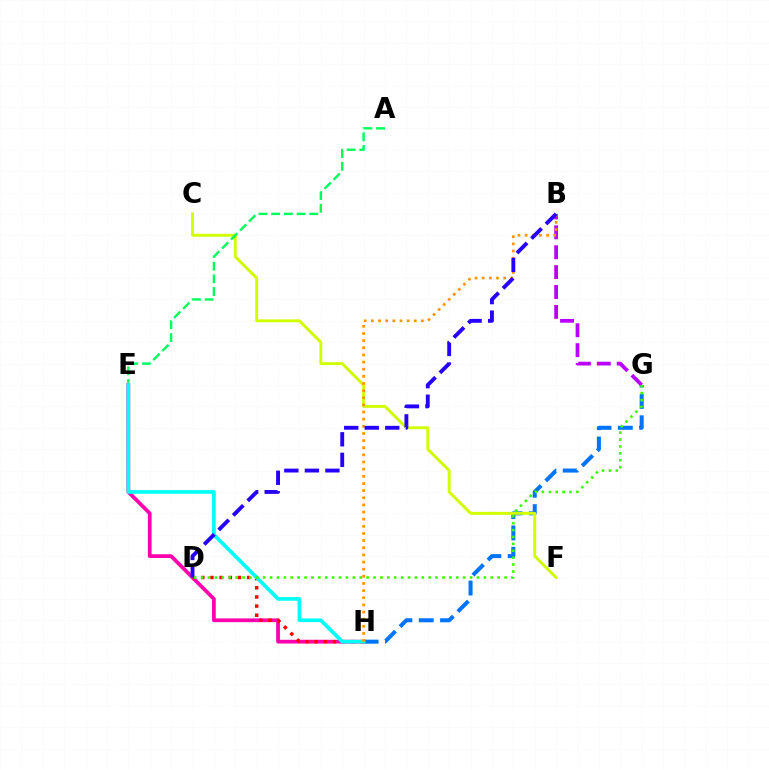{('G', 'H'): [{'color': '#0074ff', 'line_style': 'dashed', 'thickness': 2.9}], ('E', 'H'): [{'color': '#ff00ac', 'line_style': 'solid', 'thickness': 2.69}, {'color': '#00fff6', 'line_style': 'solid', 'thickness': 2.65}], ('C', 'F'): [{'color': '#d1ff00', 'line_style': 'solid', 'thickness': 2.11}], ('A', 'E'): [{'color': '#00ff5c', 'line_style': 'dashed', 'thickness': 1.73}], ('B', 'G'): [{'color': '#b900ff', 'line_style': 'dashed', 'thickness': 2.7}], ('D', 'H'): [{'color': '#ff0000', 'line_style': 'dotted', 'thickness': 2.49}], ('B', 'H'): [{'color': '#ff9400', 'line_style': 'dotted', 'thickness': 1.94}], ('B', 'D'): [{'color': '#2500ff', 'line_style': 'dashed', 'thickness': 2.79}], ('D', 'G'): [{'color': '#3dff00', 'line_style': 'dotted', 'thickness': 1.87}]}